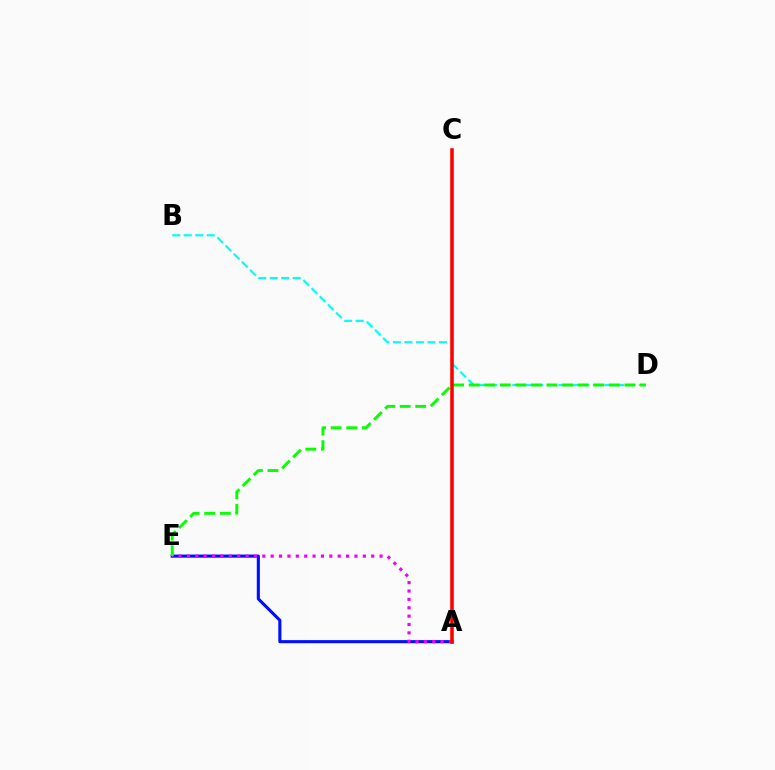{('A', 'E'): [{'color': '#0010ff', 'line_style': 'solid', 'thickness': 2.24}, {'color': '#ee00ff', 'line_style': 'dotted', 'thickness': 2.28}], ('A', 'C'): [{'color': '#fcf500', 'line_style': 'dashed', 'thickness': 1.64}, {'color': '#ff0000', 'line_style': 'solid', 'thickness': 2.56}], ('B', 'D'): [{'color': '#00fff6', 'line_style': 'dashed', 'thickness': 1.56}], ('D', 'E'): [{'color': '#08ff00', 'line_style': 'dashed', 'thickness': 2.12}]}